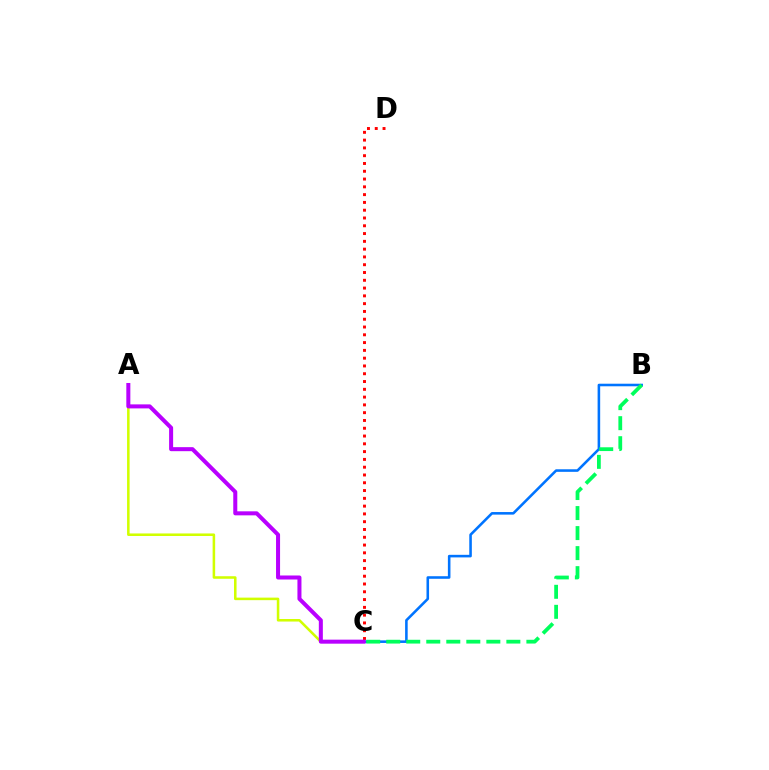{('B', 'C'): [{'color': '#0074ff', 'line_style': 'solid', 'thickness': 1.85}, {'color': '#00ff5c', 'line_style': 'dashed', 'thickness': 2.72}], ('C', 'D'): [{'color': '#ff0000', 'line_style': 'dotted', 'thickness': 2.12}], ('A', 'C'): [{'color': '#d1ff00', 'line_style': 'solid', 'thickness': 1.83}, {'color': '#b900ff', 'line_style': 'solid', 'thickness': 2.9}]}